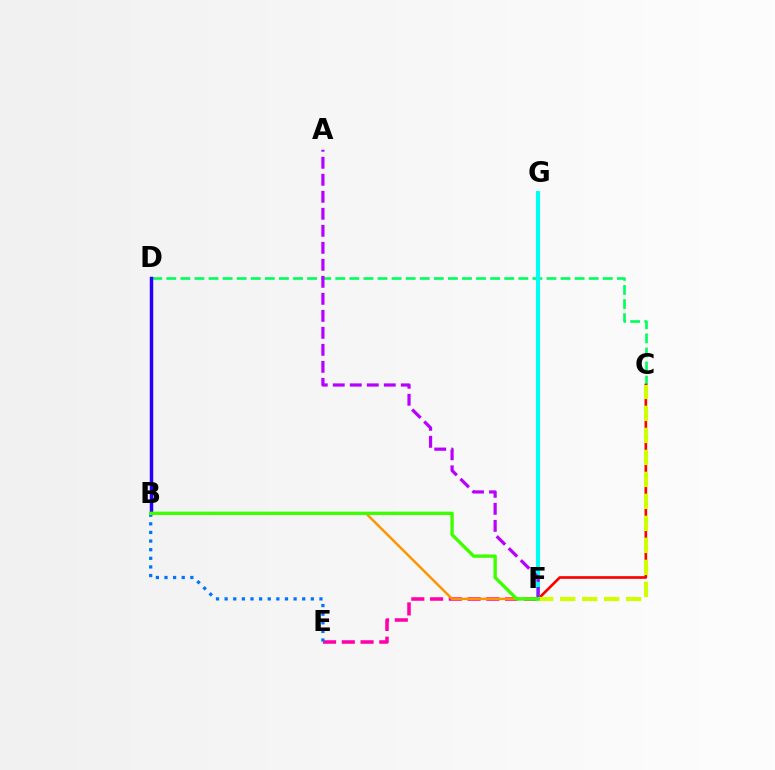{('C', 'D'): [{'color': '#00ff5c', 'line_style': 'dashed', 'thickness': 1.91}], ('C', 'F'): [{'color': '#ff0000', 'line_style': 'solid', 'thickness': 1.92}, {'color': '#d1ff00', 'line_style': 'dashed', 'thickness': 2.99}], ('E', 'F'): [{'color': '#ff00ac', 'line_style': 'dashed', 'thickness': 2.55}], ('F', 'G'): [{'color': '#00fff6', 'line_style': 'solid', 'thickness': 2.91}], ('B', 'D'): [{'color': '#2500ff', 'line_style': 'solid', 'thickness': 2.5}], ('B', 'E'): [{'color': '#0074ff', 'line_style': 'dotted', 'thickness': 2.34}], ('A', 'F'): [{'color': '#b900ff', 'line_style': 'dashed', 'thickness': 2.31}], ('B', 'F'): [{'color': '#ff9400', 'line_style': 'solid', 'thickness': 1.79}, {'color': '#3dff00', 'line_style': 'solid', 'thickness': 2.42}]}